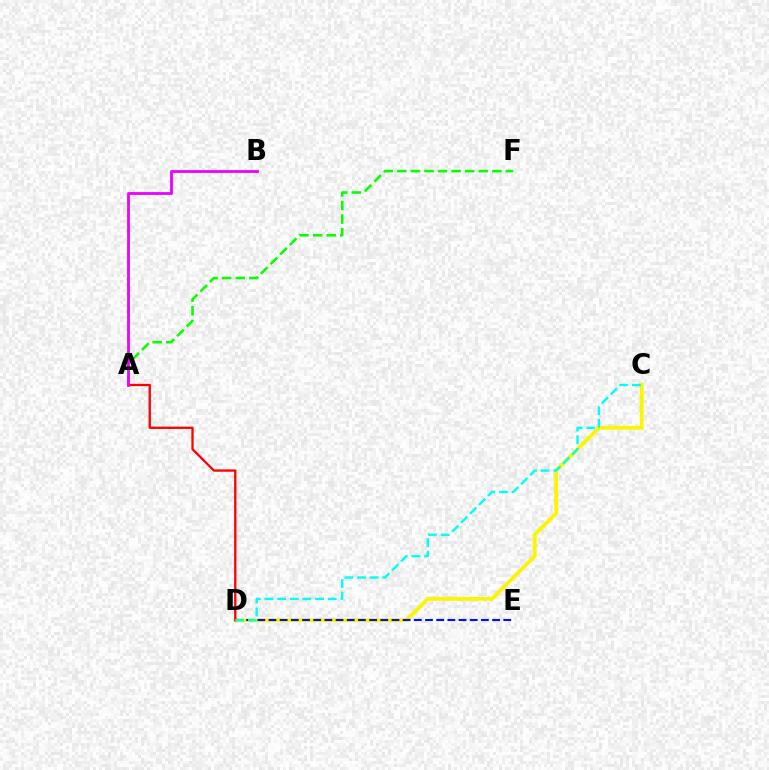{('C', 'D'): [{'color': '#fcf500', 'line_style': 'solid', 'thickness': 2.72}, {'color': '#00fff6', 'line_style': 'dashed', 'thickness': 1.72}], ('A', 'F'): [{'color': '#08ff00', 'line_style': 'dashed', 'thickness': 1.84}], ('D', 'E'): [{'color': '#0010ff', 'line_style': 'dashed', 'thickness': 1.52}], ('A', 'D'): [{'color': '#ff0000', 'line_style': 'solid', 'thickness': 1.66}], ('A', 'B'): [{'color': '#ee00ff', 'line_style': 'solid', 'thickness': 2.02}]}